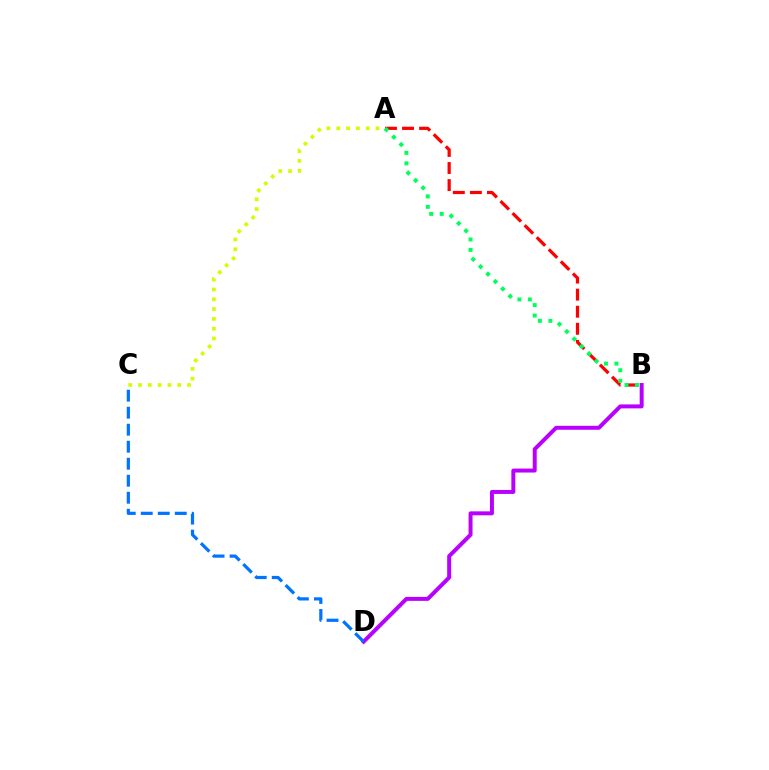{('A', 'C'): [{'color': '#d1ff00', 'line_style': 'dotted', 'thickness': 2.66}], ('B', 'D'): [{'color': '#b900ff', 'line_style': 'solid', 'thickness': 2.85}], ('A', 'B'): [{'color': '#ff0000', 'line_style': 'dashed', 'thickness': 2.32}, {'color': '#00ff5c', 'line_style': 'dotted', 'thickness': 2.85}], ('C', 'D'): [{'color': '#0074ff', 'line_style': 'dashed', 'thickness': 2.31}]}